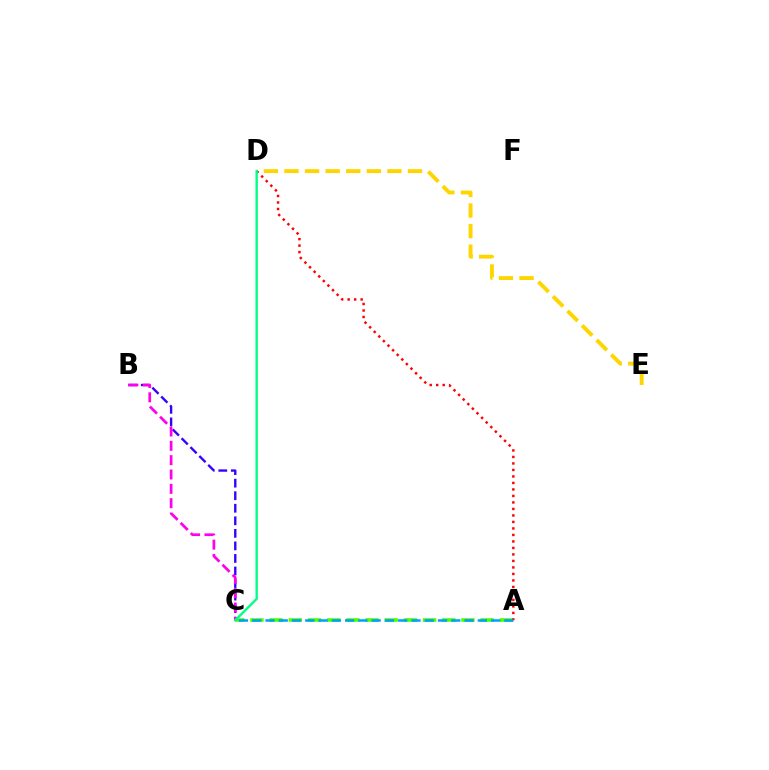{('D', 'E'): [{'color': '#ffd500', 'line_style': 'dashed', 'thickness': 2.8}], ('A', 'C'): [{'color': '#4fff00', 'line_style': 'dashed', 'thickness': 2.61}, {'color': '#009eff', 'line_style': 'dashed', 'thickness': 1.8}], ('B', 'C'): [{'color': '#3700ff', 'line_style': 'dashed', 'thickness': 1.7}, {'color': '#ff00ed', 'line_style': 'dashed', 'thickness': 1.95}], ('A', 'D'): [{'color': '#ff0000', 'line_style': 'dotted', 'thickness': 1.77}], ('C', 'D'): [{'color': '#00ff86', 'line_style': 'solid', 'thickness': 1.71}]}